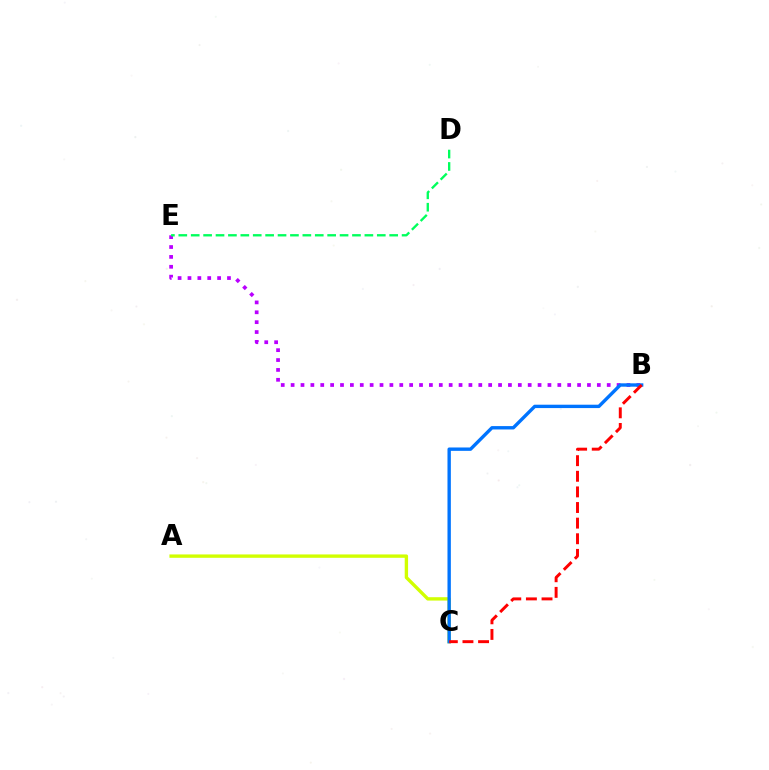{('A', 'C'): [{'color': '#d1ff00', 'line_style': 'solid', 'thickness': 2.42}], ('B', 'E'): [{'color': '#b900ff', 'line_style': 'dotted', 'thickness': 2.68}], ('D', 'E'): [{'color': '#00ff5c', 'line_style': 'dashed', 'thickness': 1.69}], ('B', 'C'): [{'color': '#0074ff', 'line_style': 'solid', 'thickness': 2.43}, {'color': '#ff0000', 'line_style': 'dashed', 'thickness': 2.12}]}